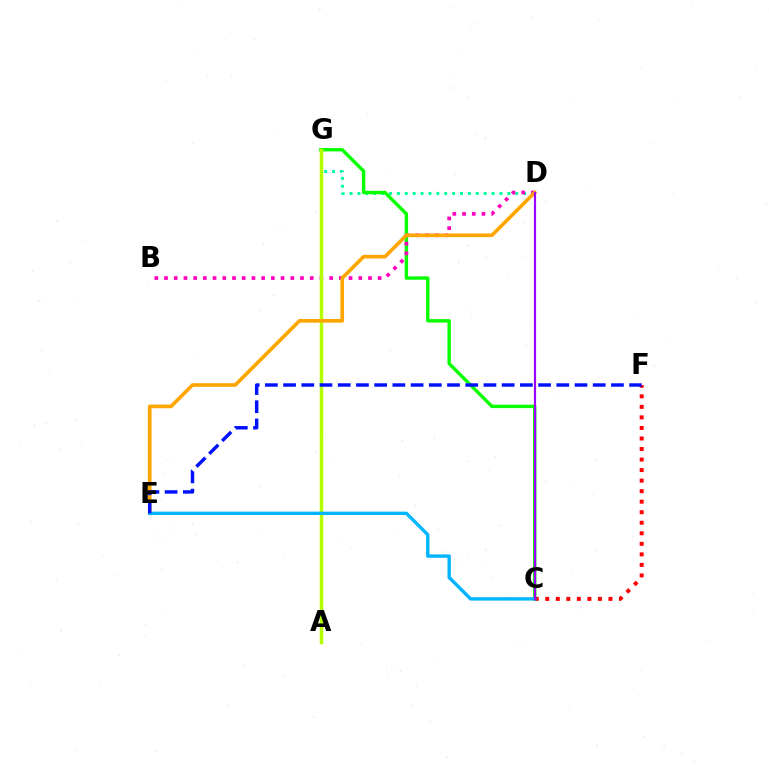{('D', 'G'): [{'color': '#00ff9d', 'line_style': 'dotted', 'thickness': 2.14}], ('C', 'G'): [{'color': '#08ff00', 'line_style': 'solid', 'thickness': 2.45}], ('B', 'D'): [{'color': '#ff00bd', 'line_style': 'dotted', 'thickness': 2.64}], ('A', 'G'): [{'color': '#b3ff00', 'line_style': 'solid', 'thickness': 2.51}], ('C', 'F'): [{'color': '#ff0000', 'line_style': 'dotted', 'thickness': 2.86}], ('D', 'E'): [{'color': '#ffa500', 'line_style': 'solid', 'thickness': 2.62}], ('C', 'E'): [{'color': '#00b5ff', 'line_style': 'solid', 'thickness': 2.44}], ('E', 'F'): [{'color': '#0010ff', 'line_style': 'dashed', 'thickness': 2.47}], ('C', 'D'): [{'color': '#9b00ff', 'line_style': 'solid', 'thickness': 1.58}]}